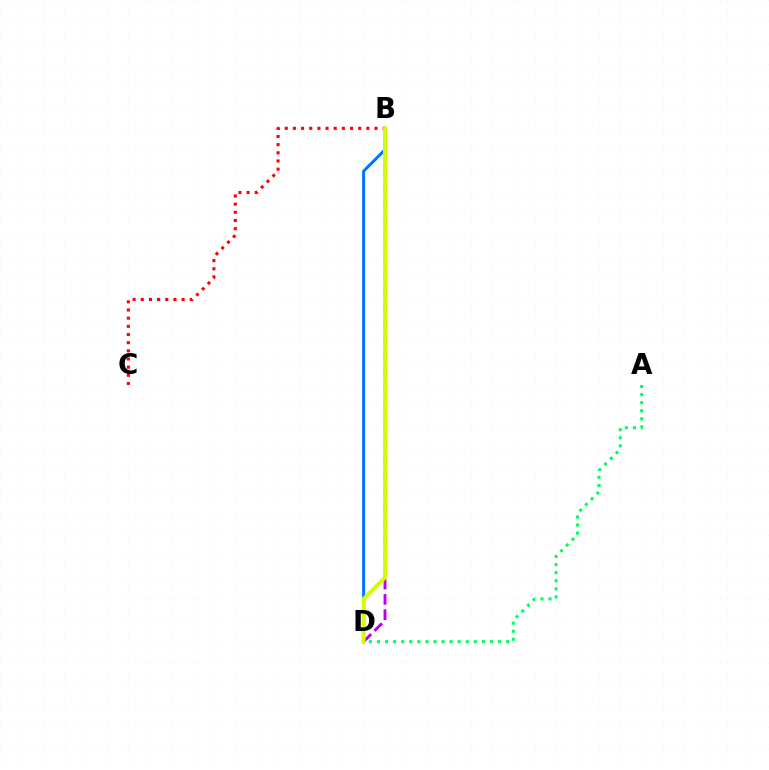{('B', 'C'): [{'color': '#ff0000', 'line_style': 'dotted', 'thickness': 2.22}], ('B', 'D'): [{'color': '#0074ff', 'line_style': 'solid', 'thickness': 2.15}, {'color': '#b900ff', 'line_style': 'dashed', 'thickness': 2.07}, {'color': '#d1ff00', 'line_style': 'solid', 'thickness': 2.81}], ('A', 'D'): [{'color': '#00ff5c', 'line_style': 'dotted', 'thickness': 2.19}]}